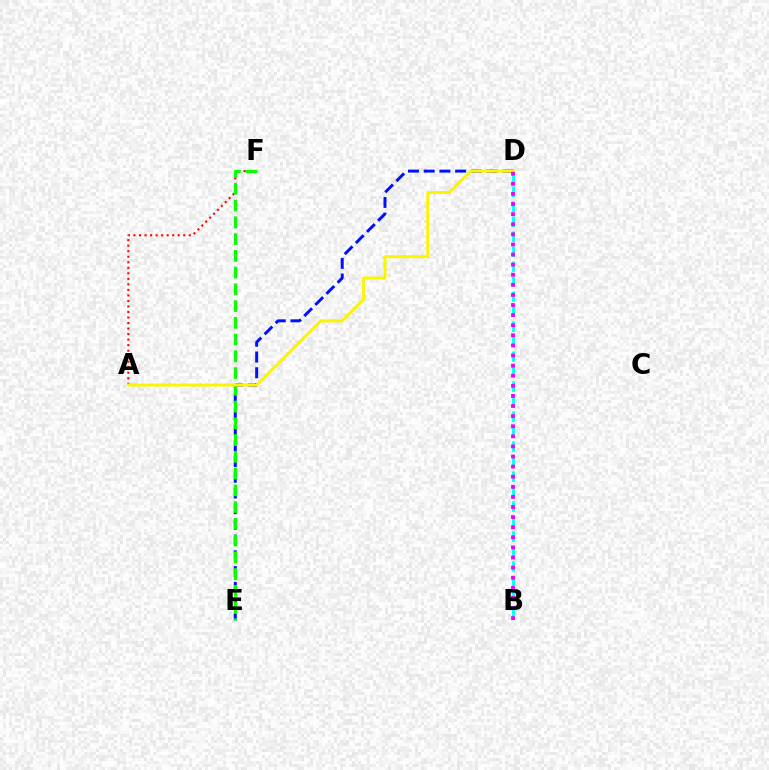{('A', 'F'): [{'color': '#ff0000', 'line_style': 'dotted', 'thickness': 1.5}], ('D', 'E'): [{'color': '#0010ff', 'line_style': 'dashed', 'thickness': 2.14}], ('B', 'D'): [{'color': '#00fff6', 'line_style': 'dashed', 'thickness': 2.04}, {'color': '#ee00ff', 'line_style': 'dotted', 'thickness': 2.74}], ('E', 'F'): [{'color': '#08ff00', 'line_style': 'dashed', 'thickness': 2.28}], ('A', 'D'): [{'color': '#fcf500', 'line_style': 'solid', 'thickness': 2.15}]}